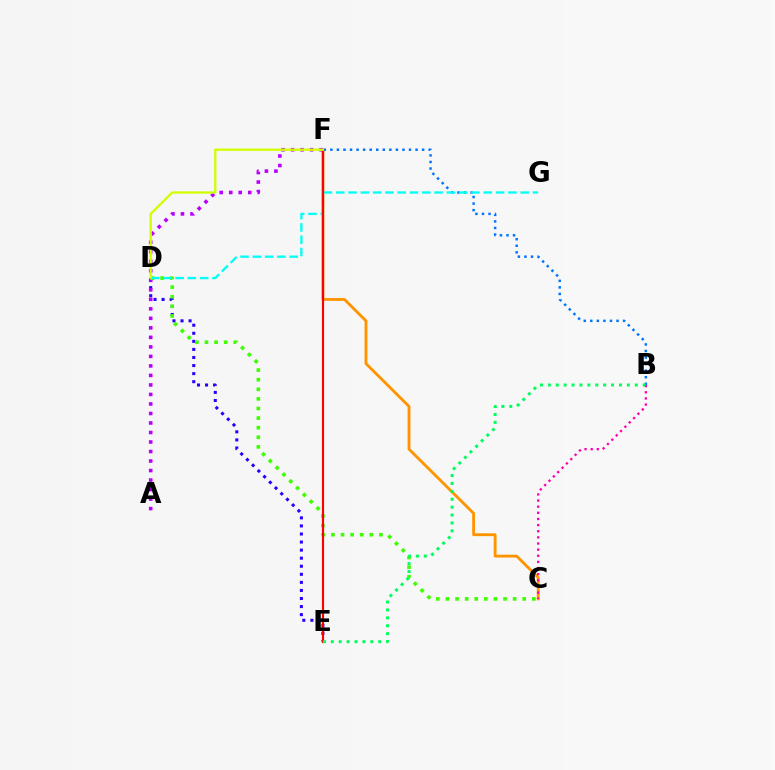{('C', 'F'): [{'color': '#ff9400', 'line_style': 'solid', 'thickness': 2.04}], ('D', 'E'): [{'color': '#2500ff', 'line_style': 'dotted', 'thickness': 2.19}], ('A', 'F'): [{'color': '#b900ff', 'line_style': 'dotted', 'thickness': 2.58}], ('B', 'F'): [{'color': '#0074ff', 'line_style': 'dotted', 'thickness': 1.78}], ('C', 'D'): [{'color': '#3dff00', 'line_style': 'dotted', 'thickness': 2.61}], ('B', 'C'): [{'color': '#ff00ac', 'line_style': 'dotted', 'thickness': 1.67}], ('D', 'G'): [{'color': '#00fff6', 'line_style': 'dashed', 'thickness': 1.67}], ('E', 'F'): [{'color': '#ff0000', 'line_style': 'solid', 'thickness': 1.55}], ('D', 'F'): [{'color': '#d1ff00', 'line_style': 'solid', 'thickness': 1.67}], ('B', 'E'): [{'color': '#00ff5c', 'line_style': 'dotted', 'thickness': 2.15}]}